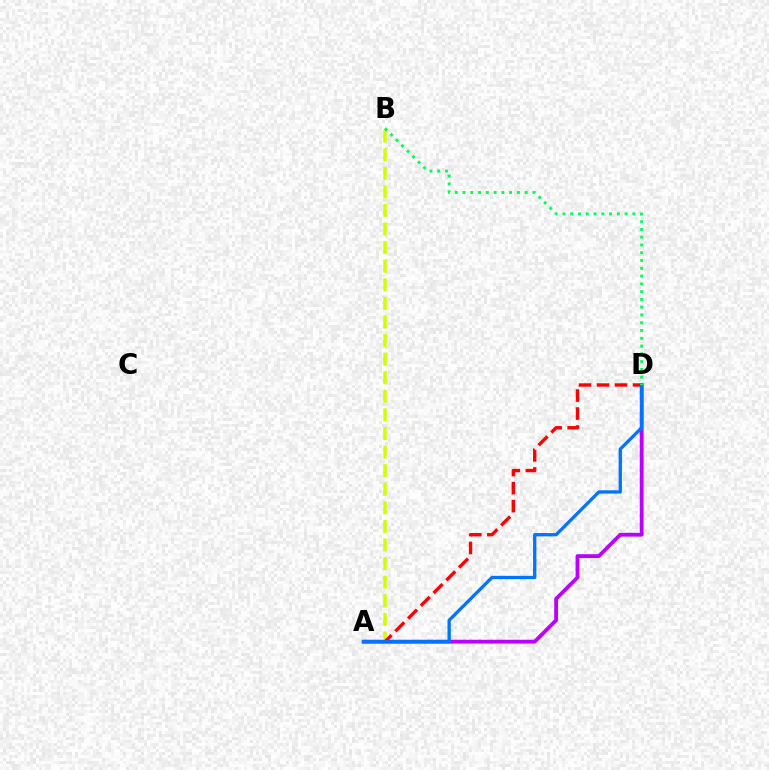{('A', 'D'): [{'color': '#b900ff', 'line_style': 'solid', 'thickness': 2.74}, {'color': '#ff0000', 'line_style': 'dashed', 'thickness': 2.45}, {'color': '#0074ff', 'line_style': 'solid', 'thickness': 2.39}], ('A', 'B'): [{'color': '#d1ff00', 'line_style': 'dashed', 'thickness': 2.52}], ('B', 'D'): [{'color': '#00ff5c', 'line_style': 'dotted', 'thickness': 2.11}]}